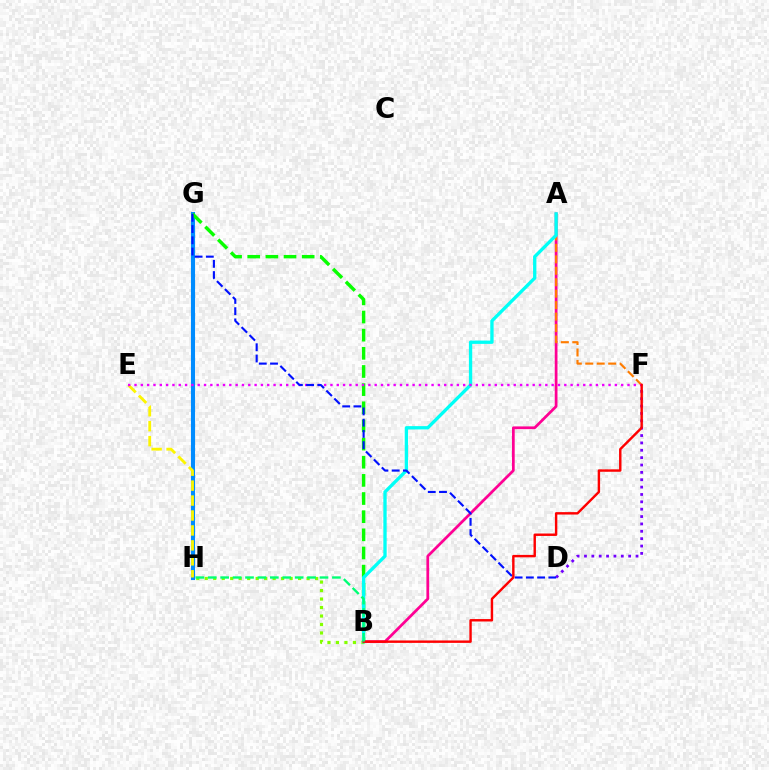{('D', 'F'): [{'color': '#7200ff', 'line_style': 'dotted', 'thickness': 2.0}], ('B', 'H'): [{'color': '#84ff00', 'line_style': 'dotted', 'thickness': 2.31}, {'color': '#00ff74', 'line_style': 'dashed', 'thickness': 1.69}], ('A', 'B'): [{'color': '#ff0094', 'line_style': 'solid', 'thickness': 1.97}, {'color': '#00fff6', 'line_style': 'solid', 'thickness': 2.39}], ('A', 'F'): [{'color': '#ff7c00', 'line_style': 'dashed', 'thickness': 1.56}], ('G', 'H'): [{'color': '#008cff', 'line_style': 'solid', 'thickness': 2.96}], ('B', 'G'): [{'color': '#08ff00', 'line_style': 'dashed', 'thickness': 2.47}], ('E', 'H'): [{'color': '#fcf500', 'line_style': 'dashed', 'thickness': 2.03}], ('E', 'F'): [{'color': '#ee00ff', 'line_style': 'dotted', 'thickness': 1.72}], ('D', 'G'): [{'color': '#0010ff', 'line_style': 'dashed', 'thickness': 1.53}], ('B', 'F'): [{'color': '#ff0000', 'line_style': 'solid', 'thickness': 1.74}]}